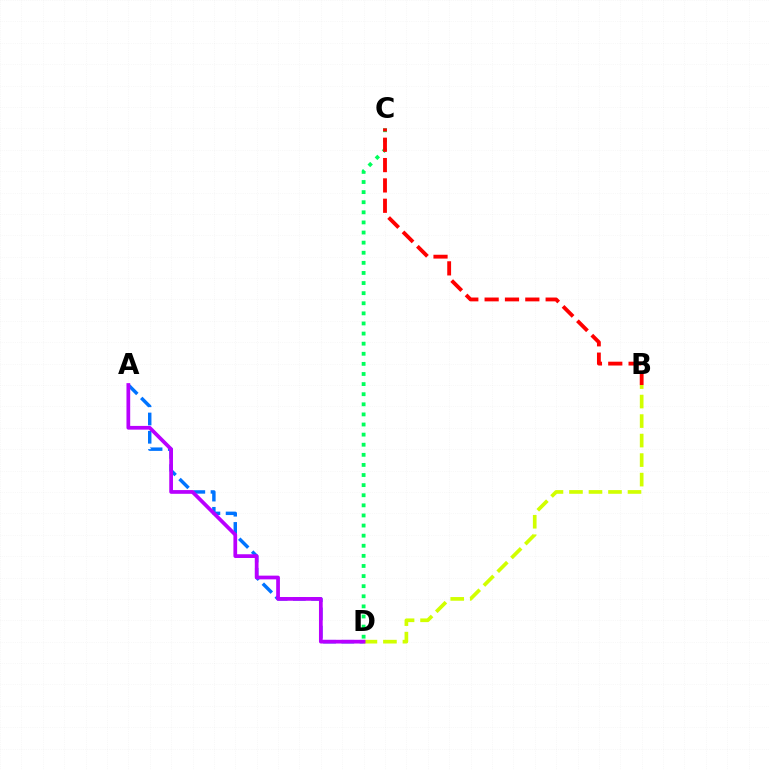{('C', 'D'): [{'color': '#00ff5c', 'line_style': 'dotted', 'thickness': 2.75}], ('B', 'C'): [{'color': '#ff0000', 'line_style': 'dashed', 'thickness': 2.76}], ('A', 'D'): [{'color': '#0074ff', 'line_style': 'dashed', 'thickness': 2.48}, {'color': '#b900ff', 'line_style': 'solid', 'thickness': 2.68}], ('B', 'D'): [{'color': '#d1ff00', 'line_style': 'dashed', 'thickness': 2.65}]}